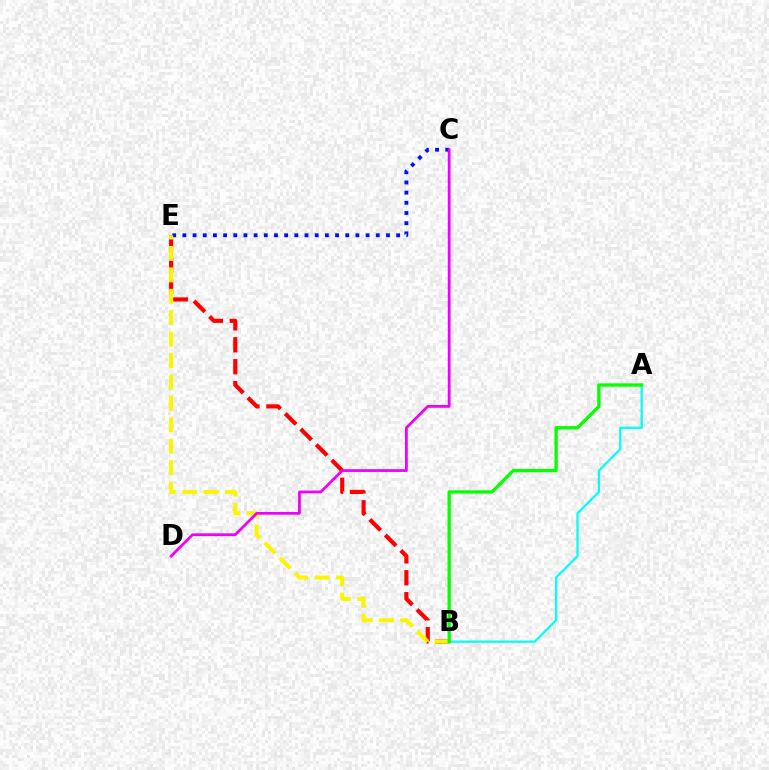{('C', 'E'): [{'color': '#0010ff', 'line_style': 'dotted', 'thickness': 2.77}], ('B', 'E'): [{'color': '#ff0000', 'line_style': 'dashed', 'thickness': 2.98}, {'color': '#fcf500', 'line_style': 'dashed', 'thickness': 2.91}], ('A', 'B'): [{'color': '#00fff6', 'line_style': 'solid', 'thickness': 1.61}, {'color': '#08ff00', 'line_style': 'solid', 'thickness': 2.39}], ('C', 'D'): [{'color': '#ee00ff', 'line_style': 'solid', 'thickness': 1.99}]}